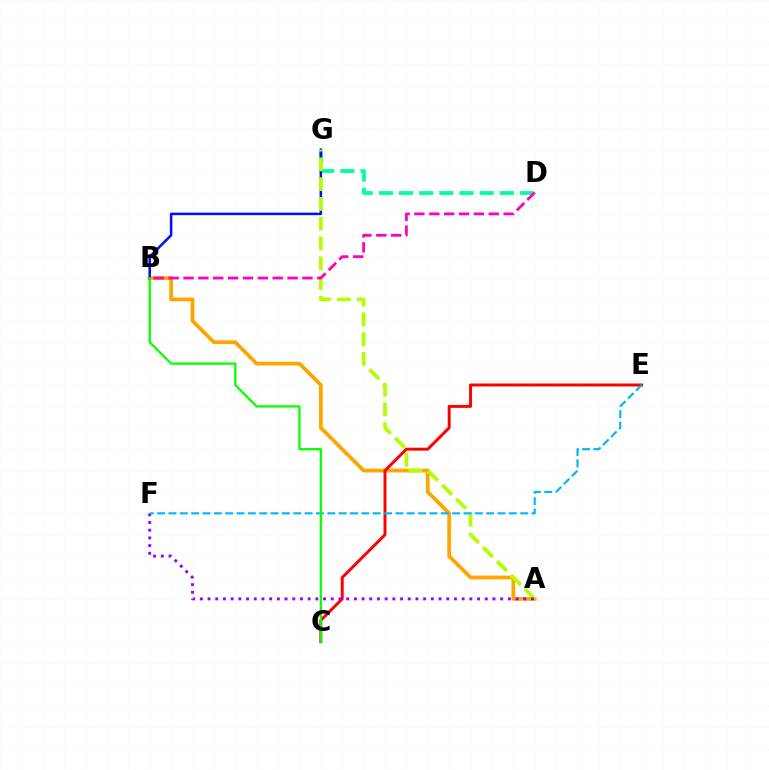{('A', 'B'): [{'color': '#ffa500', 'line_style': 'solid', 'thickness': 2.7}], ('D', 'G'): [{'color': '#00ff9d', 'line_style': 'dashed', 'thickness': 2.74}], ('C', 'E'): [{'color': '#ff0000', 'line_style': 'solid', 'thickness': 2.14}], ('B', 'G'): [{'color': '#0010ff', 'line_style': 'solid', 'thickness': 1.83}], ('A', 'G'): [{'color': '#b3ff00', 'line_style': 'dashed', 'thickness': 2.69}], ('A', 'F'): [{'color': '#9b00ff', 'line_style': 'dotted', 'thickness': 2.09}], ('E', 'F'): [{'color': '#00b5ff', 'line_style': 'dashed', 'thickness': 1.54}], ('B', 'C'): [{'color': '#08ff00', 'line_style': 'solid', 'thickness': 1.62}], ('B', 'D'): [{'color': '#ff00bd', 'line_style': 'dashed', 'thickness': 2.02}]}